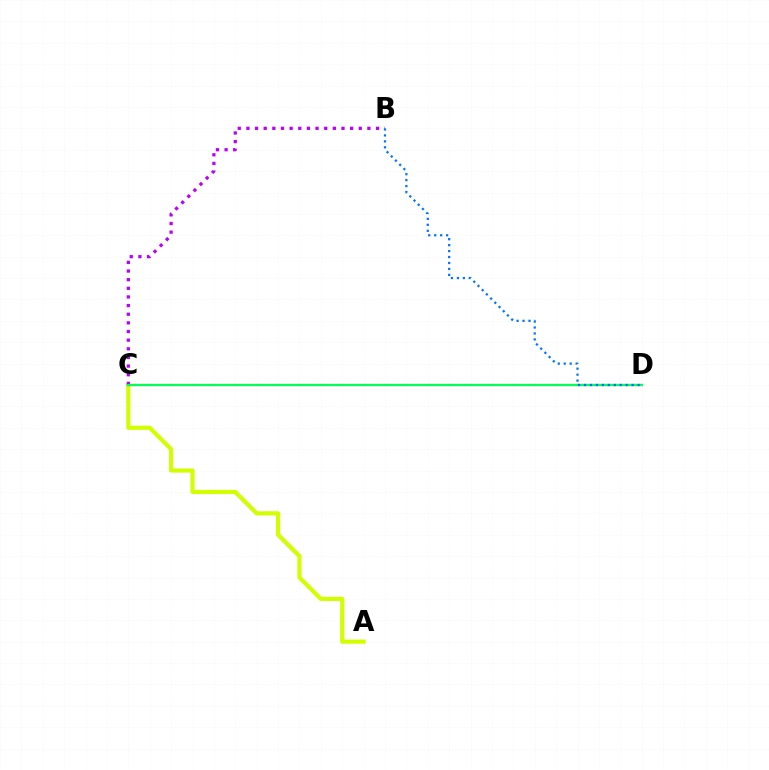{('A', 'C'): [{'color': '#d1ff00', 'line_style': 'solid', 'thickness': 2.99}], ('C', 'D'): [{'color': '#ff0000', 'line_style': 'solid', 'thickness': 1.57}, {'color': '#00ff5c', 'line_style': 'solid', 'thickness': 1.52}], ('B', 'C'): [{'color': '#b900ff', 'line_style': 'dotted', 'thickness': 2.35}], ('B', 'D'): [{'color': '#0074ff', 'line_style': 'dotted', 'thickness': 1.62}]}